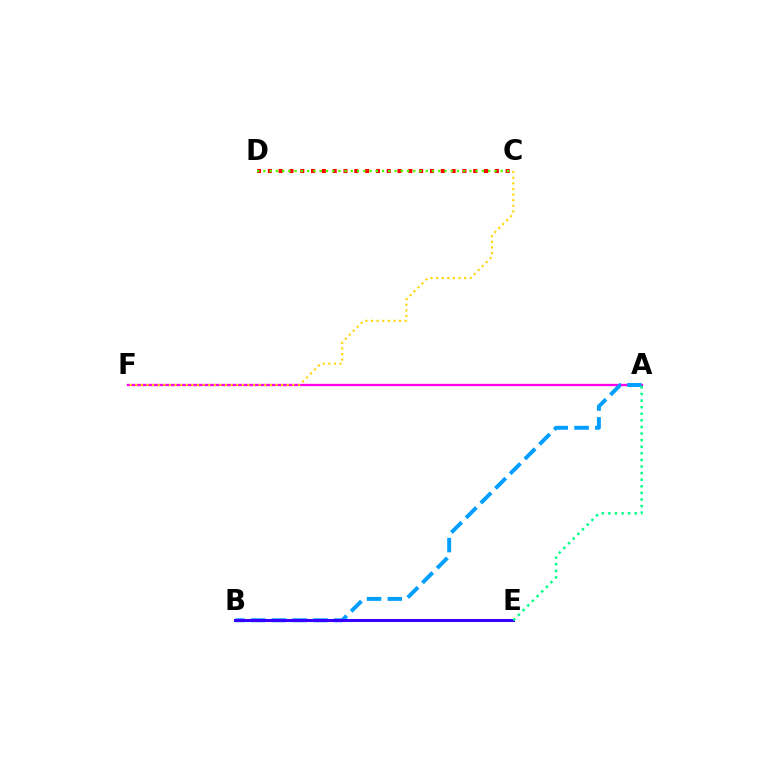{('A', 'F'): [{'color': '#ff00ed', 'line_style': 'solid', 'thickness': 1.66}], ('C', 'D'): [{'color': '#ff0000', 'line_style': 'dotted', 'thickness': 2.94}, {'color': '#4fff00', 'line_style': 'dotted', 'thickness': 1.7}], ('C', 'F'): [{'color': '#ffd500', 'line_style': 'dotted', 'thickness': 1.52}], ('A', 'B'): [{'color': '#009eff', 'line_style': 'dashed', 'thickness': 2.82}], ('B', 'E'): [{'color': '#3700ff', 'line_style': 'solid', 'thickness': 2.19}], ('A', 'E'): [{'color': '#00ff86', 'line_style': 'dotted', 'thickness': 1.79}]}